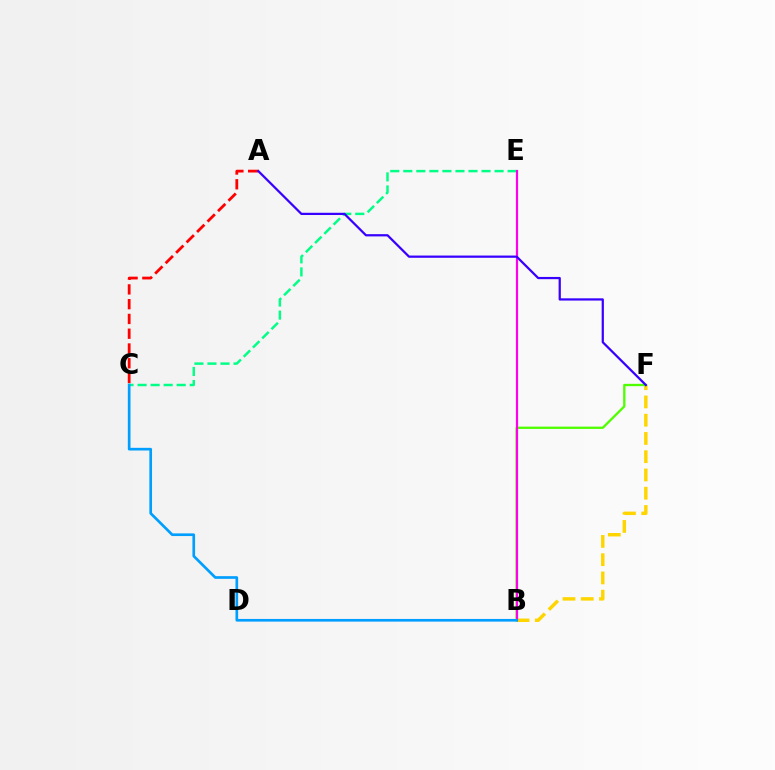{('C', 'E'): [{'color': '#00ff86', 'line_style': 'dashed', 'thickness': 1.77}], ('B', 'F'): [{'color': '#ffd500', 'line_style': 'dashed', 'thickness': 2.48}, {'color': '#4fff00', 'line_style': 'solid', 'thickness': 1.66}], ('B', 'E'): [{'color': '#ff00ed', 'line_style': 'solid', 'thickness': 1.58}], ('A', 'C'): [{'color': '#ff0000', 'line_style': 'dashed', 'thickness': 2.01}], ('A', 'F'): [{'color': '#3700ff', 'line_style': 'solid', 'thickness': 1.61}], ('B', 'C'): [{'color': '#009eff', 'line_style': 'solid', 'thickness': 1.92}]}